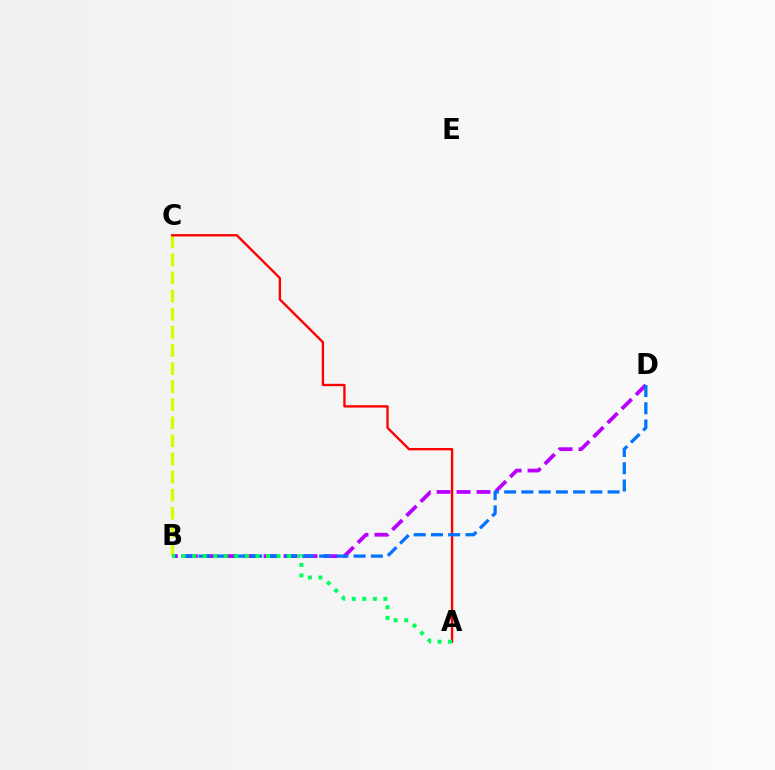{('B', 'D'): [{'color': '#b900ff', 'line_style': 'dashed', 'thickness': 2.71}, {'color': '#0074ff', 'line_style': 'dashed', 'thickness': 2.34}], ('B', 'C'): [{'color': '#d1ff00', 'line_style': 'dashed', 'thickness': 2.46}], ('A', 'C'): [{'color': '#ff0000', 'line_style': 'solid', 'thickness': 1.69}], ('A', 'B'): [{'color': '#00ff5c', 'line_style': 'dotted', 'thickness': 2.86}]}